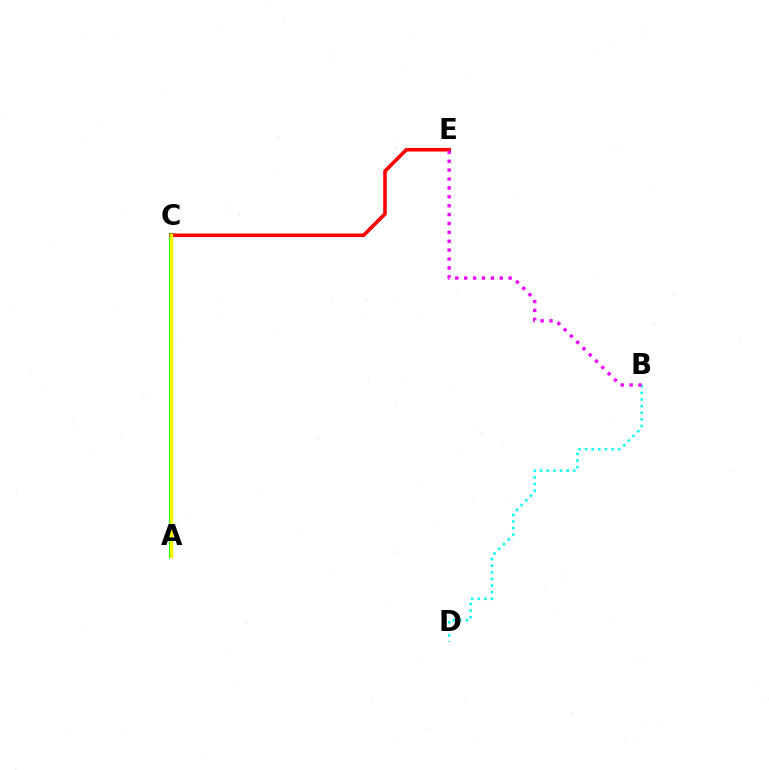{('A', 'C'): [{'color': '#0010ff', 'line_style': 'dashed', 'thickness': 2.85}, {'color': '#08ff00', 'line_style': 'solid', 'thickness': 2.97}, {'color': '#fcf500', 'line_style': 'solid', 'thickness': 2.34}], ('B', 'D'): [{'color': '#00fff6', 'line_style': 'dotted', 'thickness': 1.8}], ('C', 'E'): [{'color': '#ff0000', 'line_style': 'solid', 'thickness': 2.61}], ('B', 'E'): [{'color': '#ee00ff', 'line_style': 'dotted', 'thickness': 2.42}]}